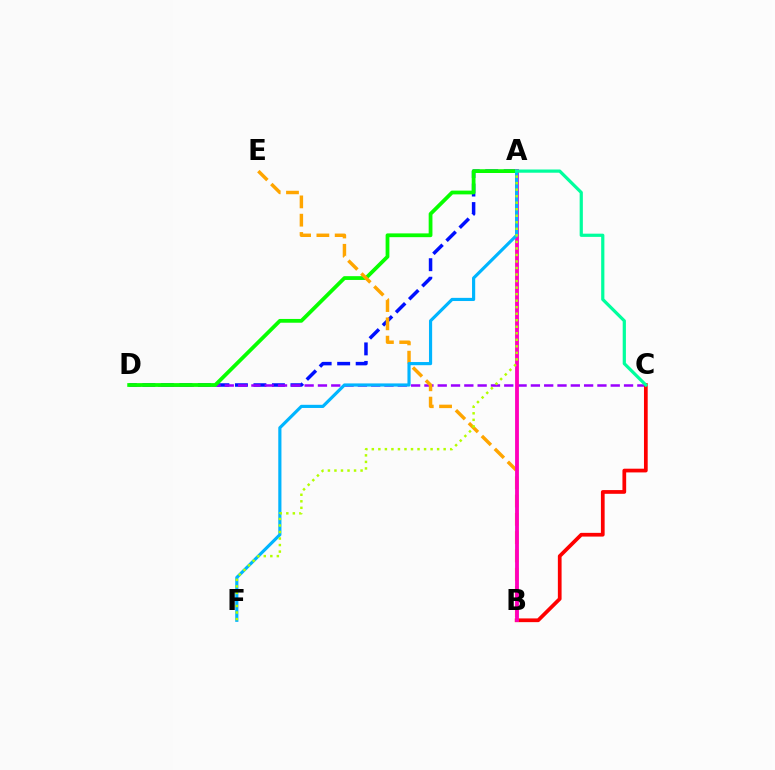{('A', 'D'): [{'color': '#0010ff', 'line_style': 'dashed', 'thickness': 2.51}, {'color': '#08ff00', 'line_style': 'solid', 'thickness': 2.72}], ('C', 'D'): [{'color': '#9b00ff', 'line_style': 'dashed', 'thickness': 1.81}], ('B', 'C'): [{'color': '#ff0000', 'line_style': 'solid', 'thickness': 2.68}], ('B', 'E'): [{'color': '#ffa500', 'line_style': 'dashed', 'thickness': 2.48}], ('A', 'B'): [{'color': '#ff00bd', 'line_style': 'solid', 'thickness': 2.75}], ('A', 'F'): [{'color': '#00b5ff', 'line_style': 'solid', 'thickness': 2.28}, {'color': '#b3ff00', 'line_style': 'dotted', 'thickness': 1.77}], ('A', 'C'): [{'color': '#00ff9d', 'line_style': 'solid', 'thickness': 2.31}]}